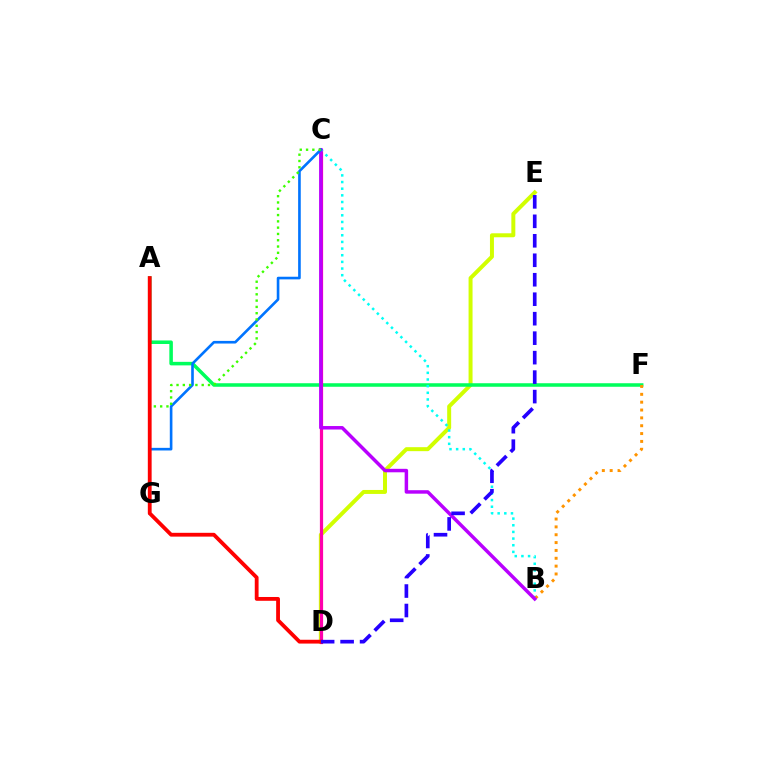{('D', 'E'): [{'color': '#d1ff00', 'line_style': 'solid', 'thickness': 2.86}, {'color': '#2500ff', 'line_style': 'dashed', 'thickness': 2.65}], ('A', 'F'): [{'color': '#00ff5c', 'line_style': 'solid', 'thickness': 2.54}], ('C', 'D'): [{'color': '#ff00ac', 'line_style': 'solid', 'thickness': 2.31}], ('B', 'C'): [{'color': '#00fff6', 'line_style': 'dotted', 'thickness': 1.81}, {'color': '#b900ff', 'line_style': 'solid', 'thickness': 2.51}], ('B', 'F'): [{'color': '#ff9400', 'line_style': 'dotted', 'thickness': 2.13}], ('C', 'G'): [{'color': '#0074ff', 'line_style': 'solid', 'thickness': 1.89}, {'color': '#3dff00', 'line_style': 'dotted', 'thickness': 1.71}], ('A', 'D'): [{'color': '#ff0000', 'line_style': 'solid', 'thickness': 2.74}]}